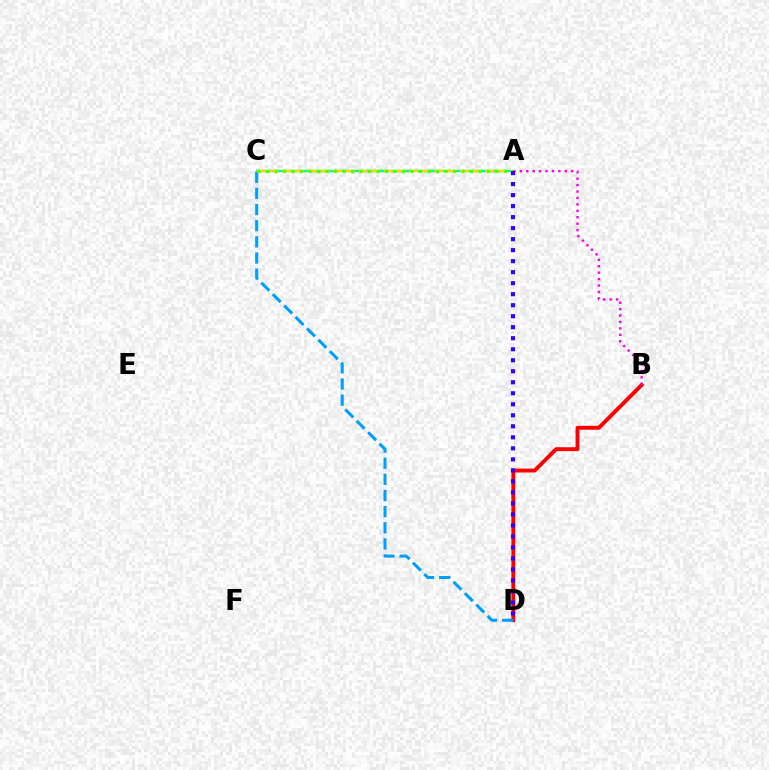{('B', 'D'): [{'color': '#ff0000', 'line_style': 'solid', 'thickness': 2.8}], ('C', 'D'): [{'color': '#009eff', 'line_style': 'dashed', 'thickness': 2.19}], ('A', 'B'): [{'color': '#ff00ed', 'line_style': 'dotted', 'thickness': 1.75}], ('A', 'C'): [{'color': '#00ff86', 'line_style': 'solid', 'thickness': 1.7}, {'color': '#ffd500', 'line_style': 'dashed', 'thickness': 1.72}, {'color': '#4fff00', 'line_style': 'dotted', 'thickness': 2.31}], ('A', 'D'): [{'color': '#3700ff', 'line_style': 'dotted', 'thickness': 2.99}]}